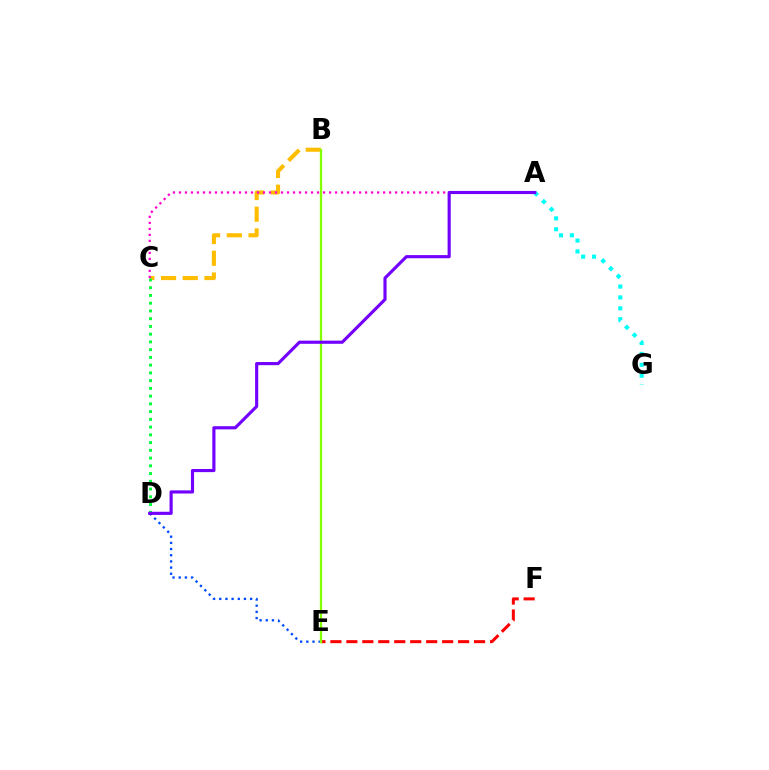{('B', 'C'): [{'color': '#ffbd00', 'line_style': 'dashed', 'thickness': 2.95}], ('A', 'C'): [{'color': '#ff00cf', 'line_style': 'dotted', 'thickness': 1.63}], ('D', 'E'): [{'color': '#004bff', 'line_style': 'dotted', 'thickness': 1.68}], ('A', 'G'): [{'color': '#00fff6', 'line_style': 'dotted', 'thickness': 2.96}], ('E', 'F'): [{'color': '#ff0000', 'line_style': 'dashed', 'thickness': 2.17}], ('C', 'D'): [{'color': '#00ff39', 'line_style': 'dotted', 'thickness': 2.1}], ('B', 'E'): [{'color': '#84ff00', 'line_style': 'solid', 'thickness': 1.65}], ('A', 'D'): [{'color': '#7200ff', 'line_style': 'solid', 'thickness': 2.26}]}